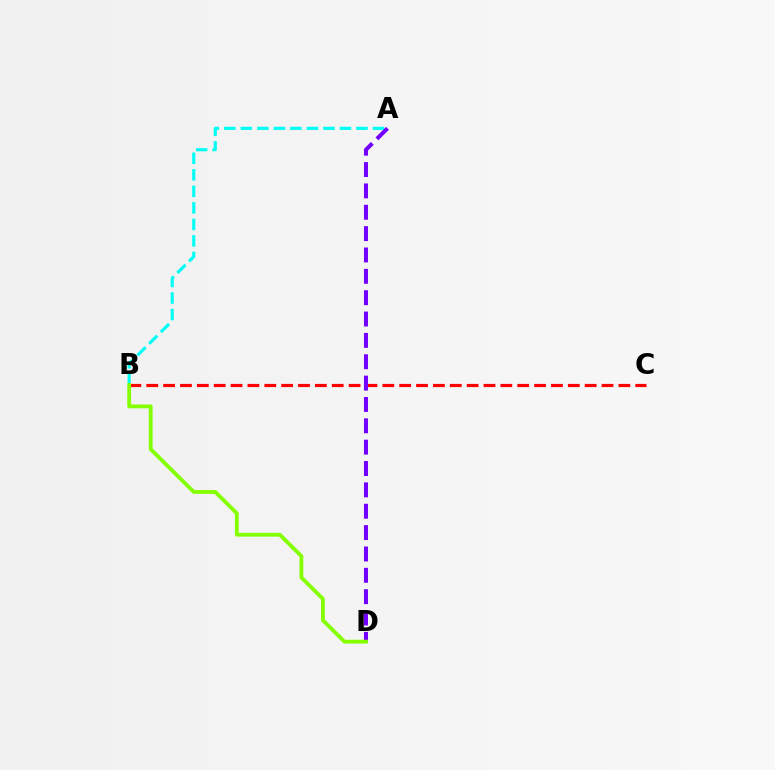{('A', 'B'): [{'color': '#00fff6', 'line_style': 'dashed', 'thickness': 2.24}], ('B', 'C'): [{'color': '#ff0000', 'line_style': 'dashed', 'thickness': 2.29}], ('A', 'D'): [{'color': '#7200ff', 'line_style': 'dashed', 'thickness': 2.9}], ('B', 'D'): [{'color': '#84ff00', 'line_style': 'solid', 'thickness': 2.74}]}